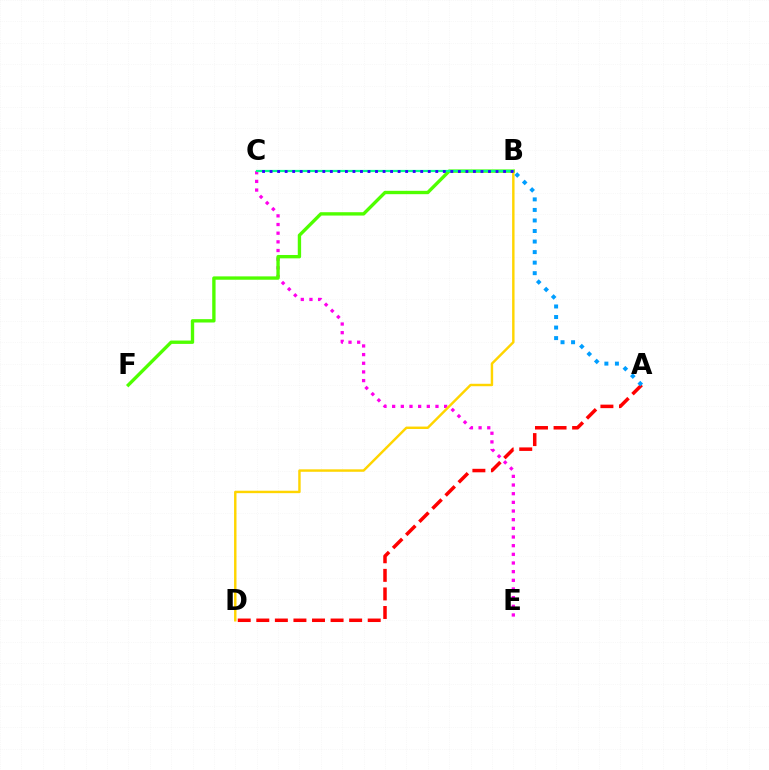{('C', 'E'): [{'color': '#ff00ed', 'line_style': 'dotted', 'thickness': 2.35}], ('B', 'F'): [{'color': '#4fff00', 'line_style': 'solid', 'thickness': 2.42}], ('B', 'D'): [{'color': '#ffd500', 'line_style': 'solid', 'thickness': 1.75}], ('A', 'D'): [{'color': '#ff0000', 'line_style': 'dashed', 'thickness': 2.52}], ('A', 'B'): [{'color': '#009eff', 'line_style': 'dotted', 'thickness': 2.86}], ('B', 'C'): [{'color': '#00ff86', 'line_style': 'solid', 'thickness': 1.59}, {'color': '#3700ff', 'line_style': 'dotted', 'thickness': 2.05}]}